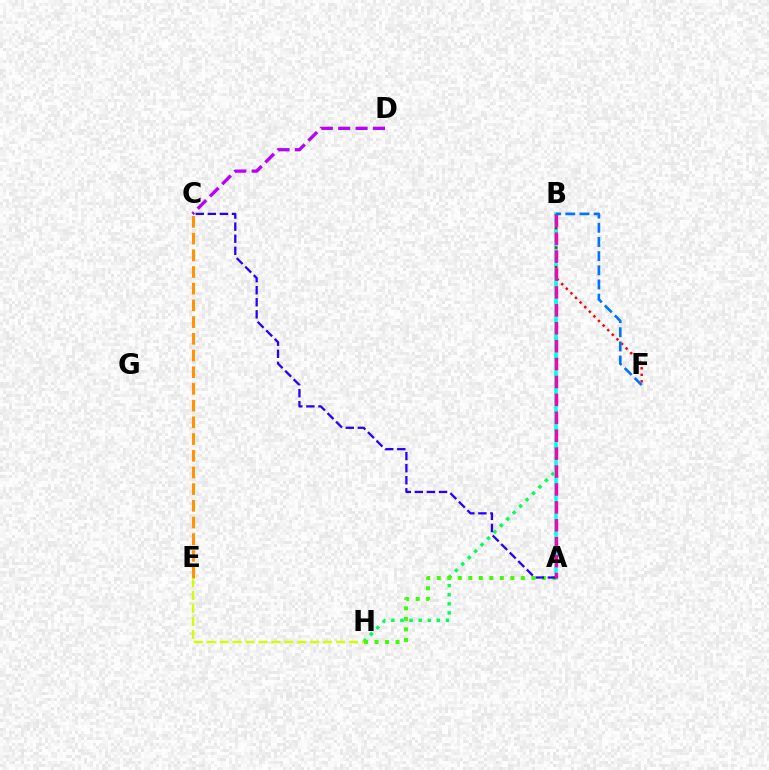{('C', 'E'): [{'color': '#ff9400', 'line_style': 'dashed', 'thickness': 2.27}], ('B', 'H'): [{'color': '#00ff5c', 'line_style': 'dotted', 'thickness': 2.47}], ('A', 'B'): [{'color': '#00fff6', 'line_style': 'solid', 'thickness': 2.55}, {'color': '#ff00ac', 'line_style': 'dashed', 'thickness': 2.43}], ('B', 'F'): [{'color': '#ff0000', 'line_style': 'dotted', 'thickness': 1.77}, {'color': '#0074ff', 'line_style': 'dashed', 'thickness': 1.92}], ('C', 'D'): [{'color': '#b900ff', 'line_style': 'dashed', 'thickness': 2.36}], ('A', 'H'): [{'color': '#3dff00', 'line_style': 'dotted', 'thickness': 2.86}], ('A', 'C'): [{'color': '#2500ff', 'line_style': 'dashed', 'thickness': 1.64}], ('E', 'H'): [{'color': '#d1ff00', 'line_style': 'dashed', 'thickness': 1.76}]}